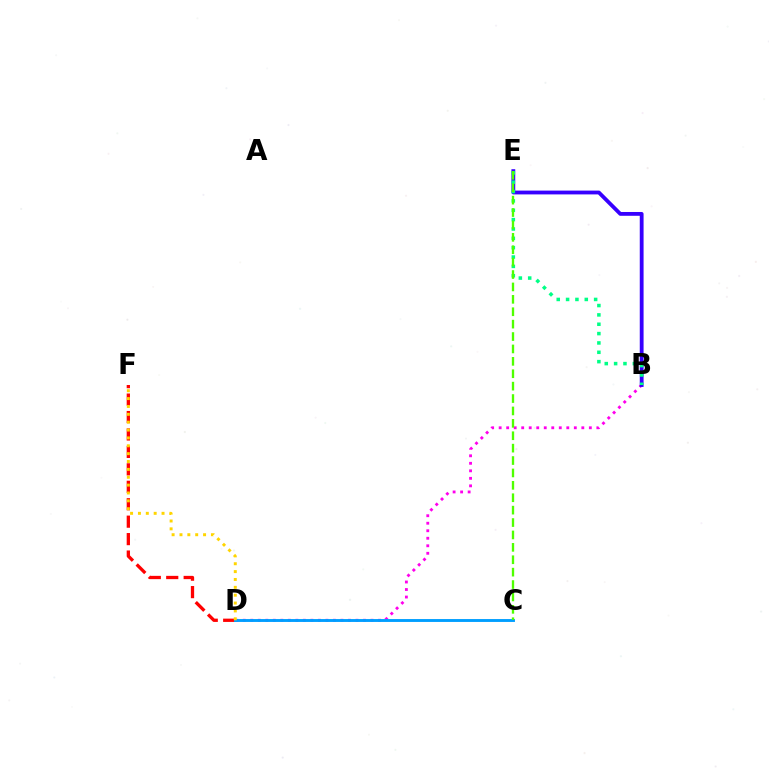{('B', 'D'): [{'color': '#ff00ed', 'line_style': 'dotted', 'thickness': 2.04}], ('D', 'F'): [{'color': '#ff0000', 'line_style': 'dashed', 'thickness': 2.37}, {'color': '#ffd500', 'line_style': 'dotted', 'thickness': 2.14}], ('B', 'E'): [{'color': '#3700ff', 'line_style': 'solid', 'thickness': 2.75}, {'color': '#00ff86', 'line_style': 'dotted', 'thickness': 2.54}], ('C', 'D'): [{'color': '#009eff', 'line_style': 'solid', 'thickness': 2.08}], ('C', 'E'): [{'color': '#4fff00', 'line_style': 'dashed', 'thickness': 1.68}]}